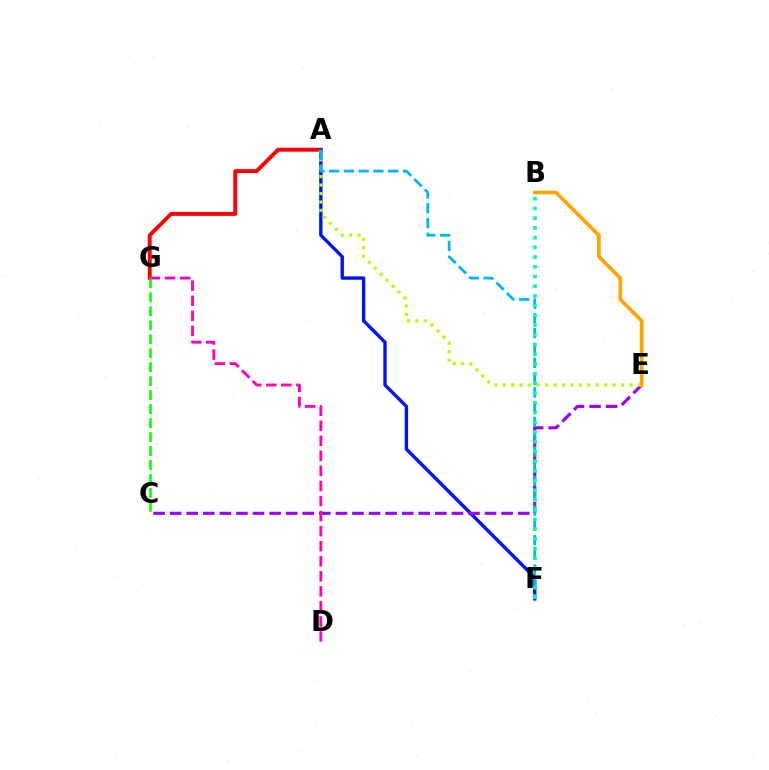{('A', 'G'): [{'color': '#ff0000', 'line_style': 'solid', 'thickness': 2.83}], ('A', 'F'): [{'color': '#0010ff', 'line_style': 'solid', 'thickness': 2.42}, {'color': '#00b5ff', 'line_style': 'dashed', 'thickness': 2.01}], ('C', 'E'): [{'color': '#9b00ff', 'line_style': 'dashed', 'thickness': 2.25}], ('A', 'E'): [{'color': '#b3ff00', 'line_style': 'dotted', 'thickness': 2.29}], ('B', 'E'): [{'color': '#ffa500', 'line_style': 'solid', 'thickness': 2.64}], ('D', 'G'): [{'color': '#ff00bd', 'line_style': 'dashed', 'thickness': 2.04}], ('B', 'F'): [{'color': '#00ff9d', 'line_style': 'dotted', 'thickness': 2.64}], ('C', 'G'): [{'color': '#08ff00', 'line_style': 'dashed', 'thickness': 1.9}]}